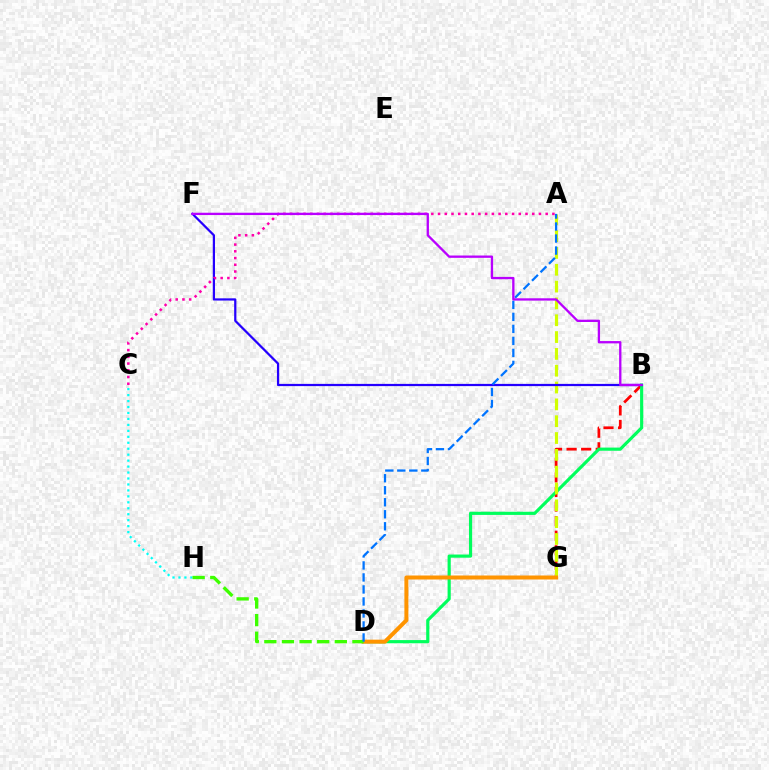{('B', 'G'): [{'color': '#ff0000', 'line_style': 'dashed', 'thickness': 1.98}], ('B', 'D'): [{'color': '#00ff5c', 'line_style': 'solid', 'thickness': 2.28}], ('A', 'G'): [{'color': '#d1ff00', 'line_style': 'dashed', 'thickness': 2.29}], ('D', 'G'): [{'color': '#ff9400', 'line_style': 'solid', 'thickness': 2.88}], ('B', 'F'): [{'color': '#2500ff', 'line_style': 'solid', 'thickness': 1.6}, {'color': '#b900ff', 'line_style': 'solid', 'thickness': 1.67}], ('C', 'H'): [{'color': '#00fff6', 'line_style': 'dotted', 'thickness': 1.62}], ('D', 'H'): [{'color': '#3dff00', 'line_style': 'dashed', 'thickness': 2.39}], ('A', 'D'): [{'color': '#0074ff', 'line_style': 'dashed', 'thickness': 1.63}], ('A', 'C'): [{'color': '#ff00ac', 'line_style': 'dotted', 'thickness': 1.83}]}